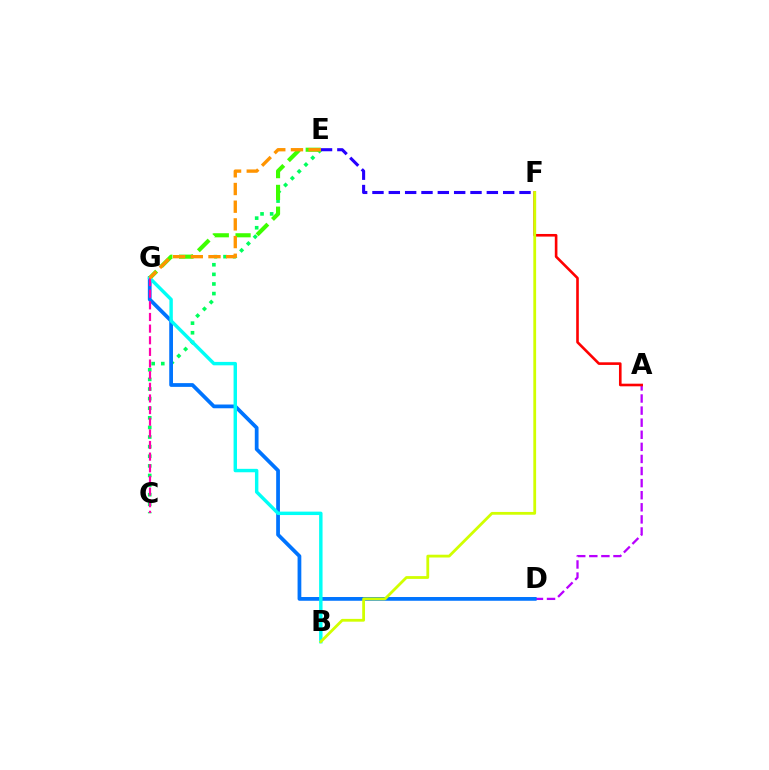{('A', 'D'): [{'color': '#b900ff', 'line_style': 'dashed', 'thickness': 1.64}], ('C', 'E'): [{'color': '#00ff5c', 'line_style': 'dotted', 'thickness': 2.61}], ('D', 'G'): [{'color': '#0074ff', 'line_style': 'solid', 'thickness': 2.7}], ('E', 'G'): [{'color': '#3dff00', 'line_style': 'dashed', 'thickness': 2.96}, {'color': '#ff9400', 'line_style': 'dashed', 'thickness': 2.4}], ('E', 'F'): [{'color': '#2500ff', 'line_style': 'dashed', 'thickness': 2.22}], ('B', 'G'): [{'color': '#00fff6', 'line_style': 'solid', 'thickness': 2.47}], ('A', 'F'): [{'color': '#ff0000', 'line_style': 'solid', 'thickness': 1.88}], ('C', 'G'): [{'color': '#ff00ac', 'line_style': 'dashed', 'thickness': 1.58}], ('B', 'F'): [{'color': '#d1ff00', 'line_style': 'solid', 'thickness': 2.01}]}